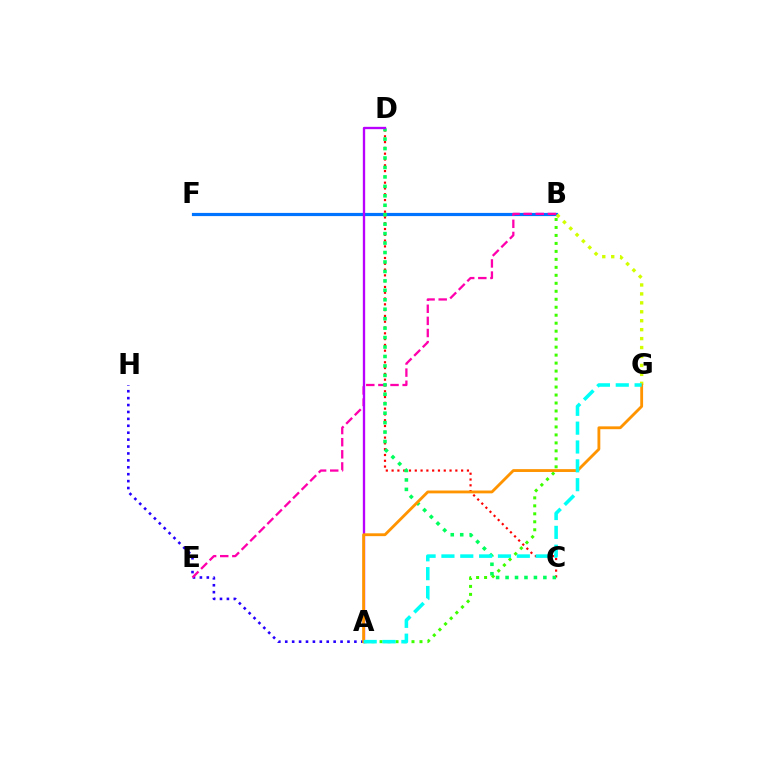{('B', 'F'): [{'color': '#0074ff', 'line_style': 'solid', 'thickness': 2.29}], ('C', 'D'): [{'color': '#ff0000', 'line_style': 'dotted', 'thickness': 1.57}, {'color': '#00ff5c', 'line_style': 'dotted', 'thickness': 2.57}], ('A', 'H'): [{'color': '#2500ff', 'line_style': 'dotted', 'thickness': 1.88}], ('B', 'E'): [{'color': '#ff00ac', 'line_style': 'dashed', 'thickness': 1.65}], ('B', 'G'): [{'color': '#d1ff00', 'line_style': 'dotted', 'thickness': 2.43}], ('A', 'B'): [{'color': '#3dff00', 'line_style': 'dotted', 'thickness': 2.17}], ('A', 'D'): [{'color': '#b900ff', 'line_style': 'solid', 'thickness': 1.68}], ('A', 'G'): [{'color': '#ff9400', 'line_style': 'solid', 'thickness': 2.04}, {'color': '#00fff6', 'line_style': 'dashed', 'thickness': 2.56}]}